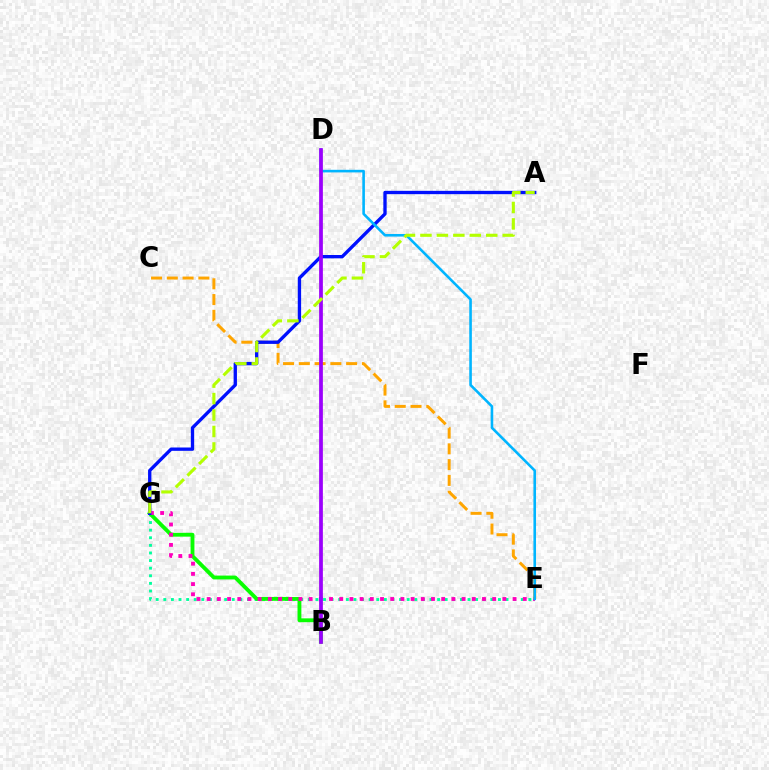{('E', 'G'): [{'color': '#00ff9d', 'line_style': 'dotted', 'thickness': 2.07}, {'color': '#ff00bd', 'line_style': 'dotted', 'thickness': 2.77}], ('B', 'D'): [{'color': '#ff0000', 'line_style': 'solid', 'thickness': 1.66}, {'color': '#9b00ff', 'line_style': 'solid', 'thickness': 2.66}], ('B', 'G'): [{'color': '#08ff00', 'line_style': 'solid', 'thickness': 2.77}], ('C', 'E'): [{'color': '#ffa500', 'line_style': 'dashed', 'thickness': 2.14}], ('A', 'G'): [{'color': '#0010ff', 'line_style': 'solid', 'thickness': 2.4}, {'color': '#b3ff00', 'line_style': 'dashed', 'thickness': 2.24}], ('D', 'E'): [{'color': '#00b5ff', 'line_style': 'solid', 'thickness': 1.87}]}